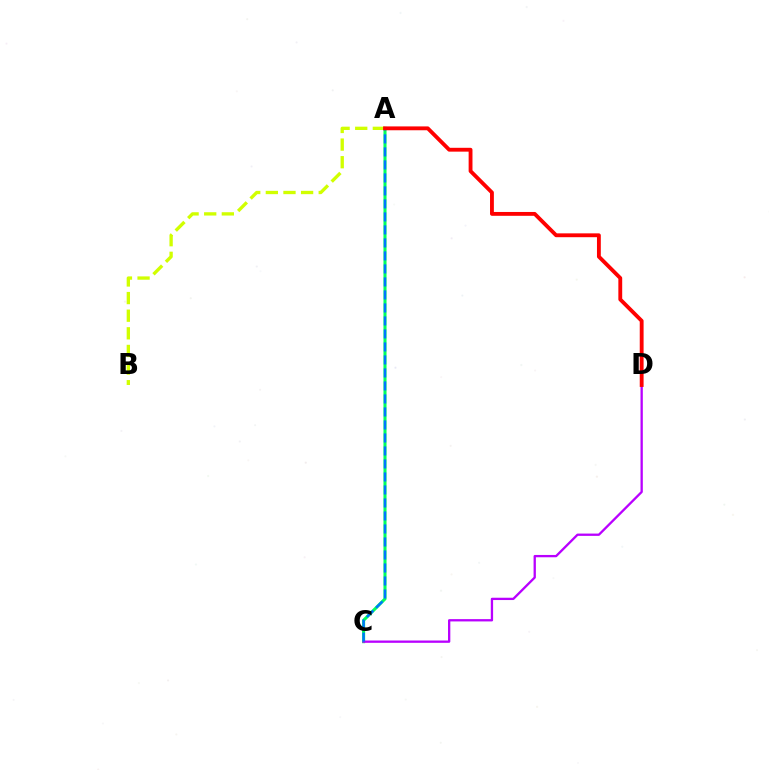{('A', 'C'): [{'color': '#00ff5c', 'line_style': 'solid', 'thickness': 2.21}, {'color': '#0074ff', 'line_style': 'dashed', 'thickness': 1.77}], ('C', 'D'): [{'color': '#b900ff', 'line_style': 'solid', 'thickness': 1.66}], ('A', 'B'): [{'color': '#d1ff00', 'line_style': 'dashed', 'thickness': 2.39}], ('A', 'D'): [{'color': '#ff0000', 'line_style': 'solid', 'thickness': 2.77}]}